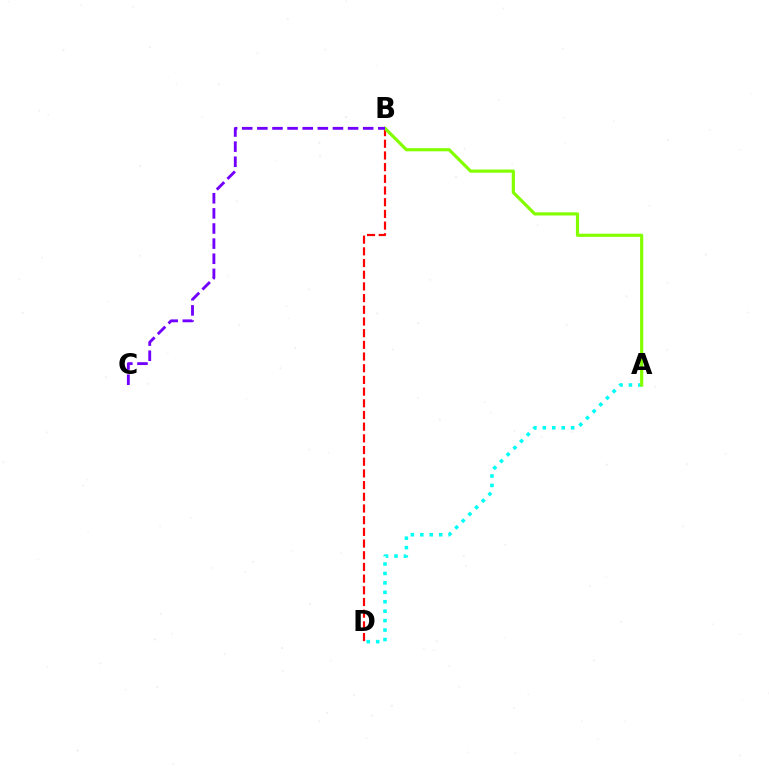{('B', 'D'): [{'color': '#ff0000', 'line_style': 'dashed', 'thickness': 1.59}], ('A', 'D'): [{'color': '#00fff6', 'line_style': 'dotted', 'thickness': 2.56}], ('A', 'B'): [{'color': '#84ff00', 'line_style': 'solid', 'thickness': 2.29}], ('B', 'C'): [{'color': '#7200ff', 'line_style': 'dashed', 'thickness': 2.05}]}